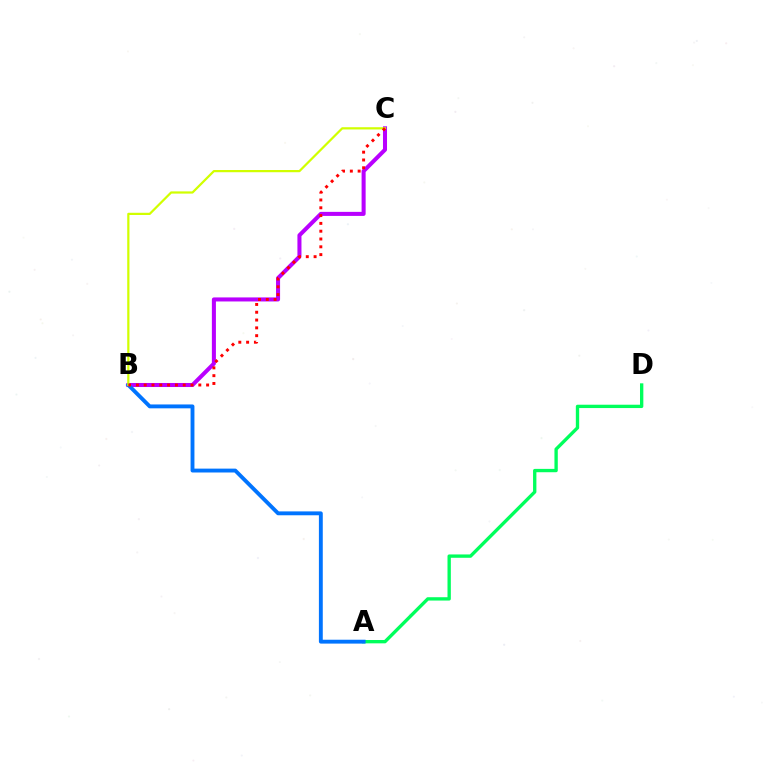{('A', 'D'): [{'color': '#00ff5c', 'line_style': 'solid', 'thickness': 2.41}], ('B', 'C'): [{'color': '#b900ff', 'line_style': 'solid', 'thickness': 2.91}, {'color': '#d1ff00', 'line_style': 'solid', 'thickness': 1.6}, {'color': '#ff0000', 'line_style': 'dotted', 'thickness': 2.12}], ('A', 'B'): [{'color': '#0074ff', 'line_style': 'solid', 'thickness': 2.79}]}